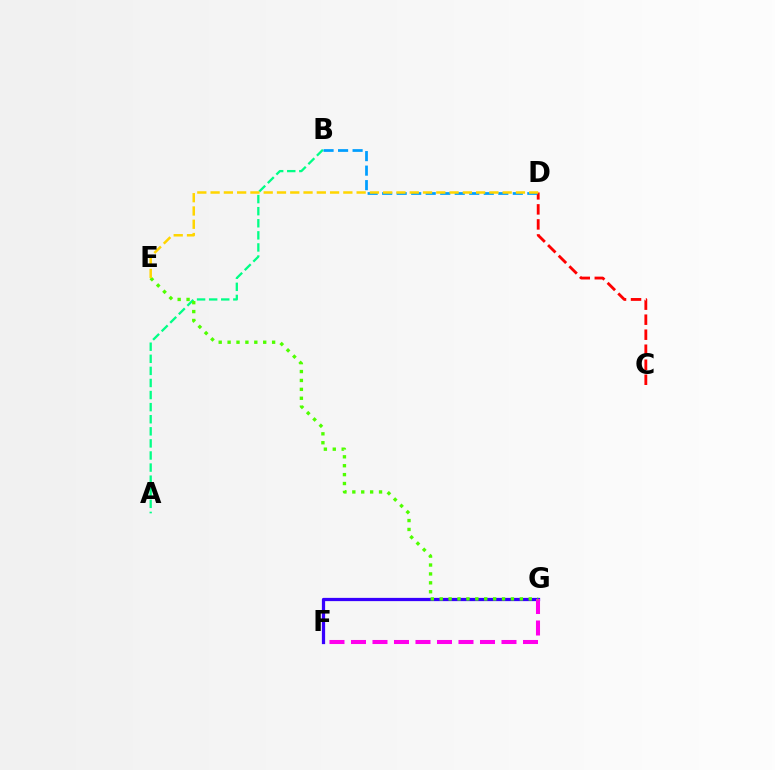{('F', 'G'): [{'color': '#3700ff', 'line_style': 'solid', 'thickness': 2.34}, {'color': '#ff00ed', 'line_style': 'dashed', 'thickness': 2.92}], ('C', 'D'): [{'color': '#ff0000', 'line_style': 'dashed', 'thickness': 2.04}], ('A', 'B'): [{'color': '#00ff86', 'line_style': 'dashed', 'thickness': 1.64}], ('B', 'D'): [{'color': '#009eff', 'line_style': 'dashed', 'thickness': 1.97}], ('E', 'G'): [{'color': '#4fff00', 'line_style': 'dotted', 'thickness': 2.42}], ('D', 'E'): [{'color': '#ffd500', 'line_style': 'dashed', 'thickness': 1.8}]}